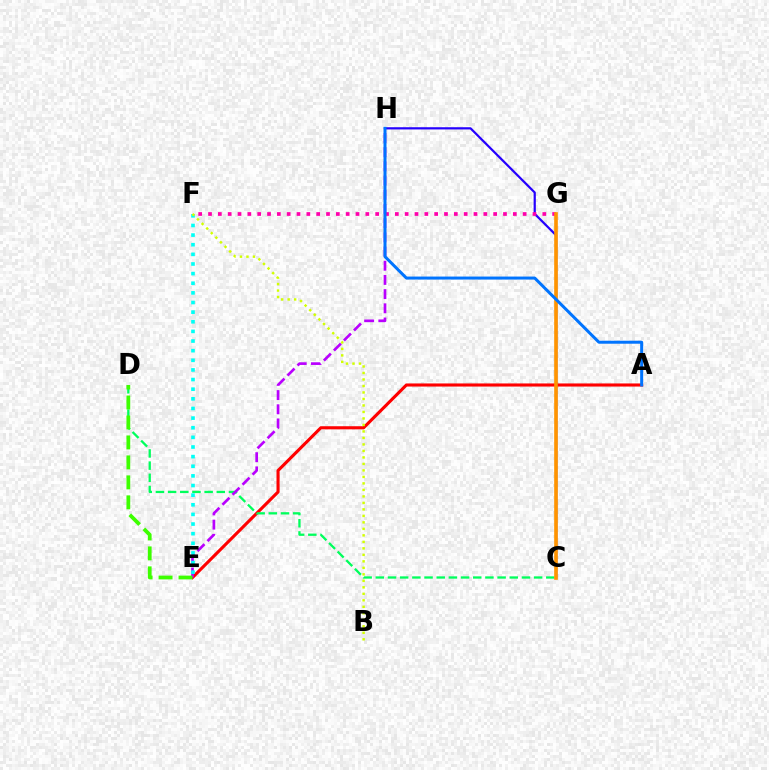{('A', 'E'): [{'color': '#ff0000', 'line_style': 'solid', 'thickness': 2.23}], ('C', 'D'): [{'color': '#00ff5c', 'line_style': 'dashed', 'thickness': 1.65}], ('E', 'H'): [{'color': '#b900ff', 'line_style': 'dashed', 'thickness': 1.93}], ('E', 'F'): [{'color': '#00fff6', 'line_style': 'dotted', 'thickness': 2.62}], ('C', 'H'): [{'color': '#2500ff', 'line_style': 'solid', 'thickness': 1.59}], ('F', 'G'): [{'color': '#ff00ac', 'line_style': 'dotted', 'thickness': 2.67}], ('D', 'E'): [{'color': '#3dff00', 'line_style': 'dashed', 'thickness': 2.71}], ('C', 'G'): [{'color': '#ff9400', 'line_style': 'solid', 'thickness': 2.62}], ('A', 'H'): [{'color': '#0074ff', 'line_style': 'solid', 'thickness': 2.16}], ('B', 'F'): [{'color': '#d1ff00', 'line_style': 'dotted', 'thickness': 1.76}]}